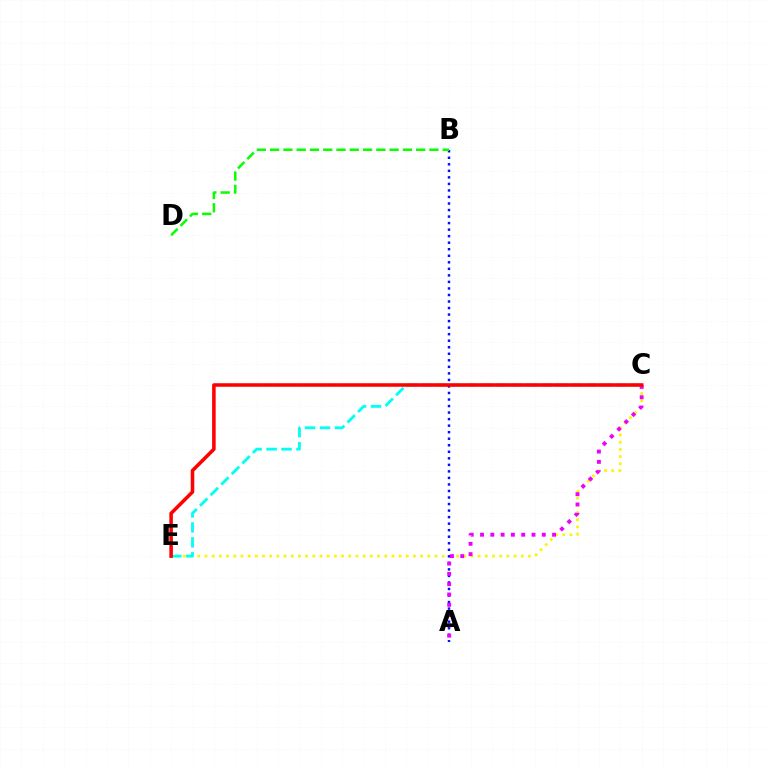{('C', 'E'): [{'color': '#fcf500', 'line_style': 'dotted', 'thickness': 1.95}, {'color': '#00fff6', 'line_style': 'dashed', 'thickness': 2.03}, {'color': '#ff0000', 'line_style': 'solid', 'thickness': 2.55}], ('A', 'B'): [{'color': '#0010ff', 'line_style': 'dotted', 'thickness': 1.78}], ('B', 'D'): [{'color': '#08ff00', 'line_style': 'dashed', 'thickness': 1.8}], ('A', 'C'): [{'color': '#ee00ff', 'line_style': 'dotted', 'thickness': 2.8}]}